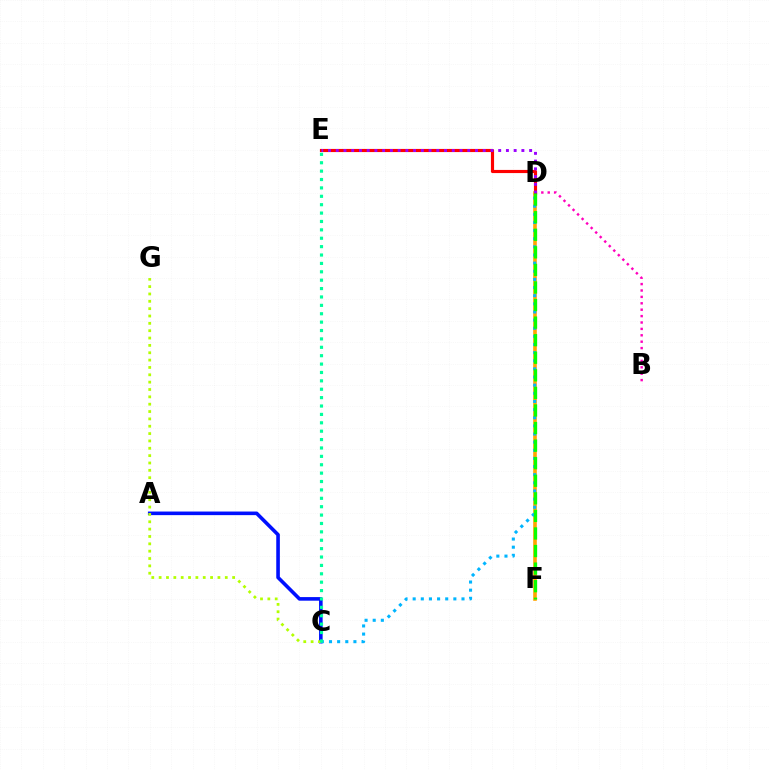{('B', 'D'): [{'color': '#ff00bd', 'line_style': 'dotted', 'thickness': 1.74}], ('D', 'F'): [{'color': '#ffa500', 'line_style': 'solid', 'thickness': 2.61}, {'color': '#08ff00', 'line_style': 'dashed', 'thickness': 2.39}], ('A', 'C'): [{'color': '#0010ff', 'line_style': 'solid', 'thickness': 2.59}], ('C', 'D'): [{'color': '#00b5ff', 'line_style': 'dotted', 'thickness': 2.21}], ('D', 'E'): [{'color': '#ff0000', 'line_style': 'solid', 'thickness': 2.27}, {'color': '#9b00ff', 'line_style': 'dotted', 'thickness': 2.1}], ('C', 'G'): [{'color': '#b3ff00', 'line_style': 'dotted', 'thickness': 2.0}], ('C', 'E'): [{'color': '#00ff9d', 'line_style': 'dotted', 'thickness': 2.28}]}